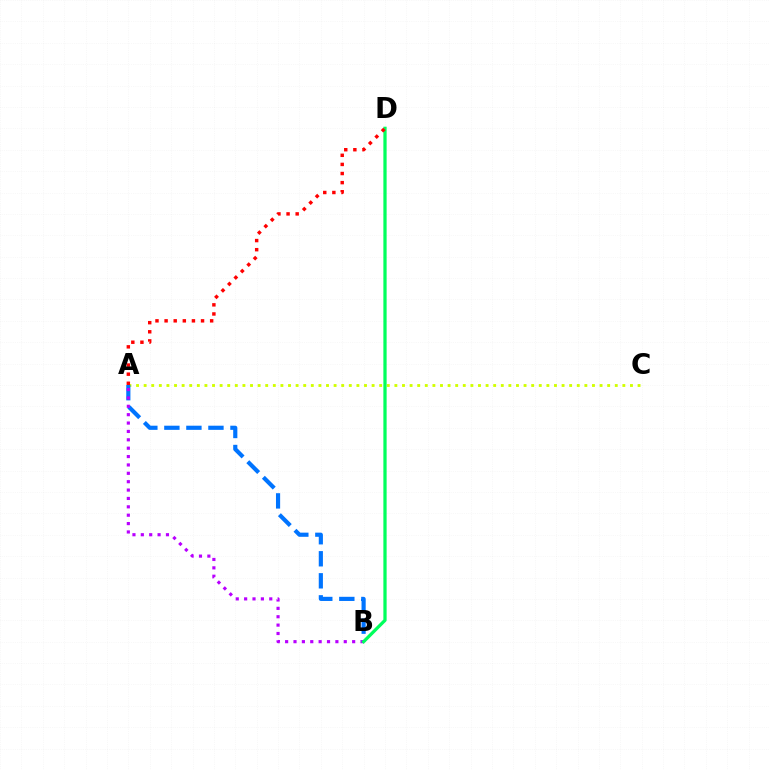{('A', 'C'): [{'color': '#d1ff00', 'line_style': 'dotted', 'thickness': 2.06}], ('A', 'B'): [{'color': '#0074ff', 'line_style': 'dashed', 'thickness': 2.99}, {'color': '#b900ff', 'line_style': 'dotted', 'thickness': 2.28}], ('B', 'D'): [{'color': '#00ff5c', 'line_style': 'solid', 'thickness': 2.35}], ('A', 'D'): [{'color': '#ff0000', 'line_style': 'dotted', 'thickness': 2.48}]}